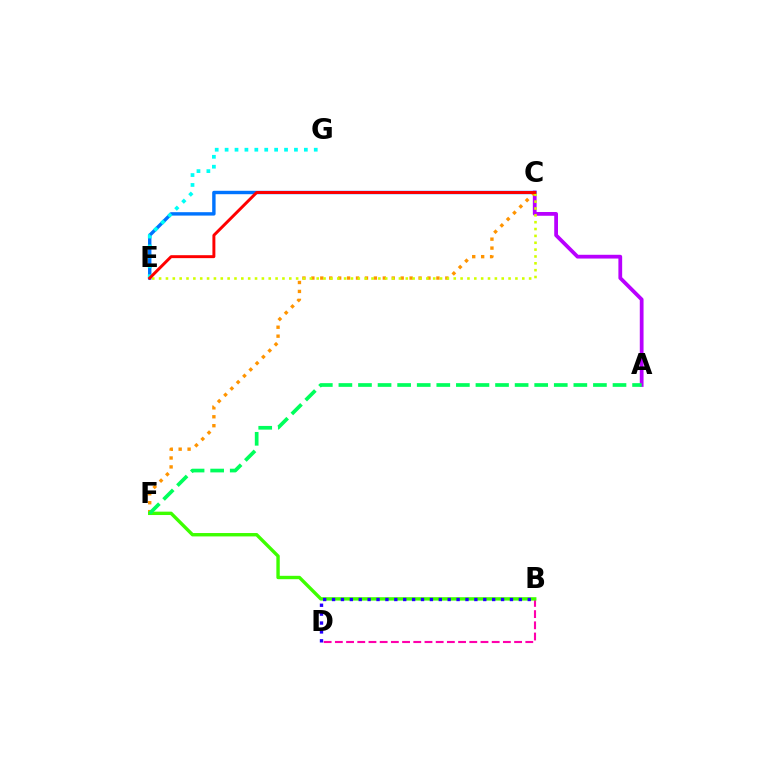{('B', 'D'): [{'color': '#ff00ac', 'line_style': 'dashed', 'thickness': 1.52}, {'color': '#2500ff', 'line_style': 'dotted', 'thickness': 2.42}], ('A', 'C'): [{'color': '#b900ff', 'line_style': 'solid', 'thickness': 2.71}], ('C', 'E'): [{'color': '#0074ff', 'line_style': 'solid', 'thickness': 2.45}, {'color': '#d1ff00', 'line_style': 'dotted', 'thickness': 1.86}, {'color': '#ff0000', 'line_style': 'solid', 'thickness': 2.12}], ('C', 'F'): [{'color': '#ff9400', 'line_style': 'dotted', 'thickness': 2.43}], ('B', 'F'): [{'color': '#3dff00', 'line_style': 'solid', 'thickness': 2.44}], ('E', 'G'): [{'color': '#00fff6', 'line_style': 'dotted', 'thickness': 2.69}], ('A', 'F'): [{'color': '#00ff5c', 'line_style': 'dashed', 'thickness': 2.66}]}